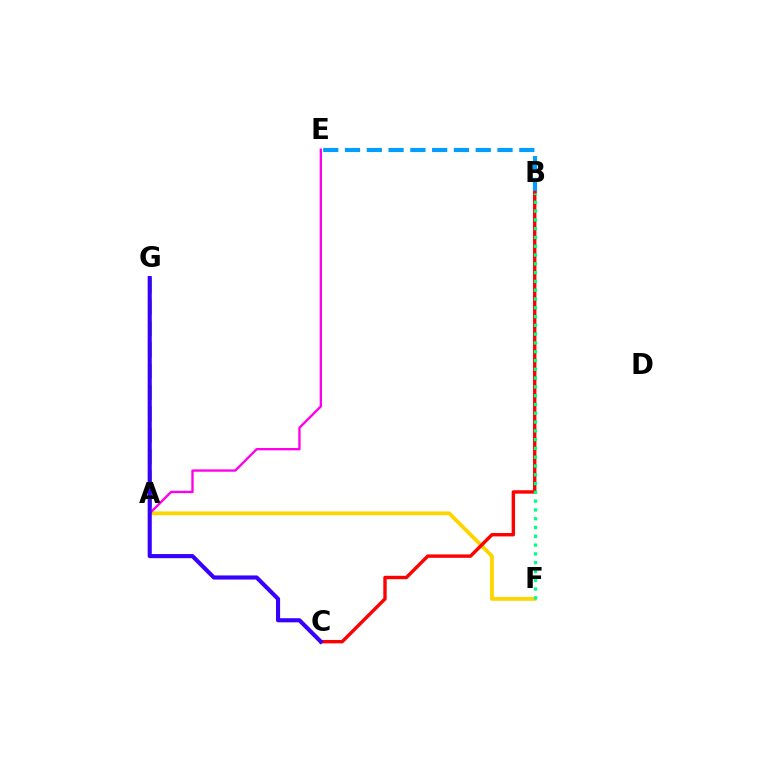{('A', 'F'): [{'color': '#ffd500', 'line_style': 'solid', 'thickness': 2.77}], ('B', 'E'): [{'color': '#009eff', 'line_style': 'dashed', 'thickness': 2.96}], ('A', 'G'): [{'color': '#4fff00', 'line_style': 'dashed', 'thickness': 2.91}], ('A', 'E'): [{'color': '#ff00ed', 'line_style': 'solid', 'thickness': 1.69}], ('B', 'C'): [{'color': '#ff0000', 'line_style': 'solid', 'thickness': 2.45}], ('C', 'G'): [{'color': '#3700ff', 'line_style': 'solid', 'thickness': 2.96}], ('B', 'F'): [{'color': '#00ff86', 'line_style': 'dotted', 'thickness': 2.39}]}